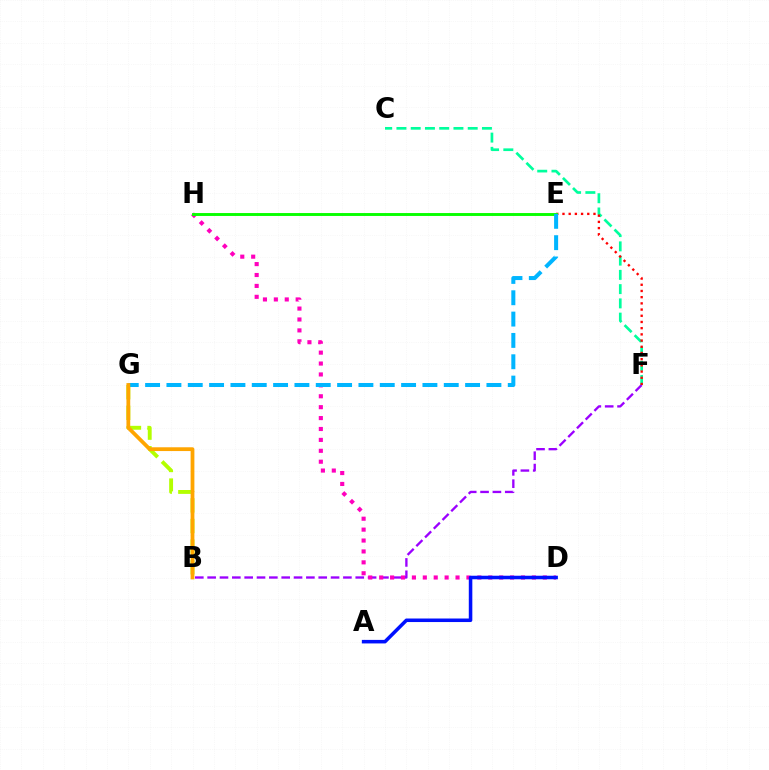{('B', 'F'): [{'color': '#9b00ff', 'line_style': 'dashed', 'thickness': 1.68}], ('C', 'F'): [{'color': '#00ff9d', 'line_style': 'dashed', 'thickness': 1.94}], ('B', 'G'): [{'color': '#b3ff00', 'line_style': 'dashed', 'thickness': 2.8}, {'color': '#ffa500', 'line_style': 'solid', 'thickness': 2.72}], ('D', 'H'): [{'color': '#ff00bd', 'line_style': 'dotted', 'thickness': 2.96}], ('E', 'F'): [{'color': '#ff0000', 'line_style': 'dotted', 'thickness': 1.68}], ('E', 'H'): [{'color': '#08ff00', 'line_style': 'solid', 'thickness': 2.09}], ('E', 'G'): [{'color': '#00b5ff', 'line_style': 'dashed', 'thickness': 2.9}], ('A', 'D'): [{'color': '#0010ff', 'line_style': 'solid', 'thickness': 2.55}]}